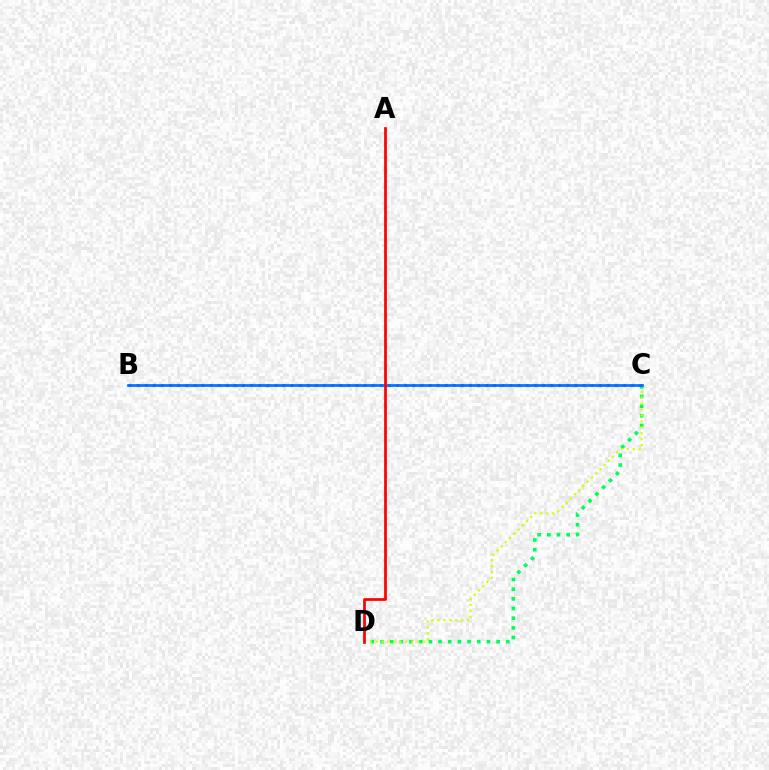{('C', 'D'): [{'color': '#00ff5c', 'line_style': 'dotted', 'thickness': 2.63}, {'color': '#d1ff00', 'line_style': 'dotted', 'thickness': 1.61}], ('B', 'C'): [{'color': '#b900ff', 'line_style': 'dotted', 'thickness': 2.2}, {'color': '#0074ff', 'line_style': 'solid', 'thickness': 1.95}], ('A', 'D'): [{'color': '#ff0000', 'line_style': 'solid', 'thickness': 1.96}]}